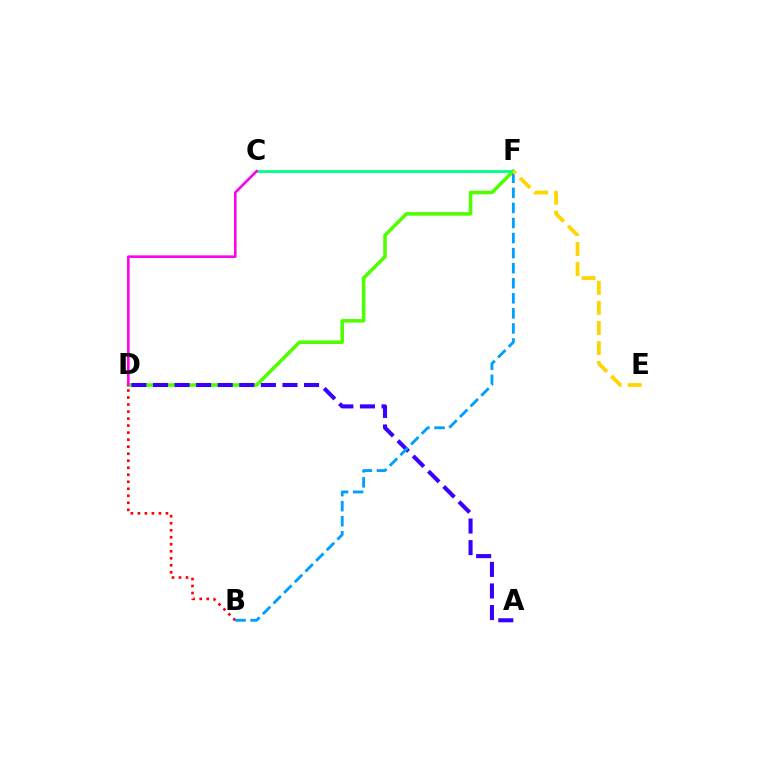{('B', 'D'): [{'color': '#ff0000', 'line_style': 'dotted', 'thickness': 1.91}], ('D', 'F'): [{'color': '#4fff00', 'line_style': 'solid', 'thickness': 2.57}], ('A', 'D'): [{'color': '#3700ff', 'line_style': 'dashed', 'thickness': 2.93}], ('C', 'F'): [{'color': '#00ff86', 'line_style': 'solid', 'thickness': 2.03}], ('B', 'F'): [{'color': '#009eff', 'line_style': 'dashed', 'thickness': 2.05}], ('E', 'F'): [{'color': '#ffd500', 'line_style': 'dashed', 'thickness': 2.73}], ('C', 'D'): [{'color': '#ff00ed', 'line_style': 'solid', 'thickness': 1.87}]}